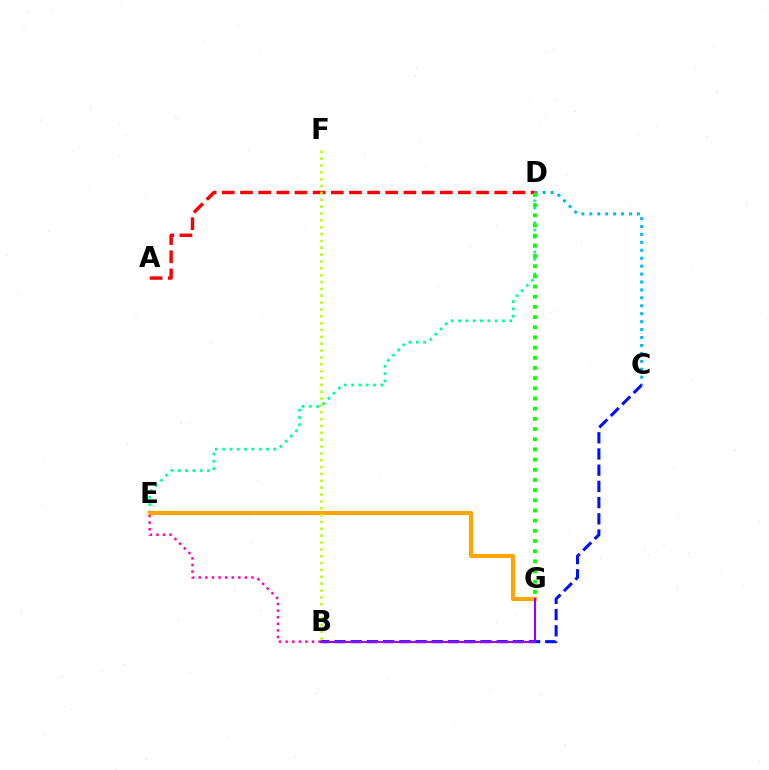{('C', 'D'): [{'color': '#00b5ff', 'line_style': 'dotted', 'thickness': 2.16}], ('B', 'E'): [{'color': '#ff00bd', 'line_style': 'dotted', 'thickness': 1.79}], ('D', 'E'): [{'color': '#00ff9d', 'line_style': 'dotted', 'thickness': 1.98}], ('B', 'C'): [{'color': '#0010ff', 'line_style': 'dashed', 'thickness': 2.2}], ('A', 'D'): [{'color': '#ff0000', 'line_style': 'dashed', 'thickness': 2.47}], ('E', 'G'): [{'color': '#ffa500', 'line_style': 'solid', 'thickness': 2.96}], ('B', 'G'): [{'color': '#9b00ff', 'line_style': 'solid', 'thickness': 1.54}], ('D', 'G'): [{'color': '#08ff00', 'line_style': 'dotted', 'thickness': 2.77}], ('B', 'F'): [{'color': '#b3ff00', 'line_style': 'dotted', 'thickness': 1.86}]}